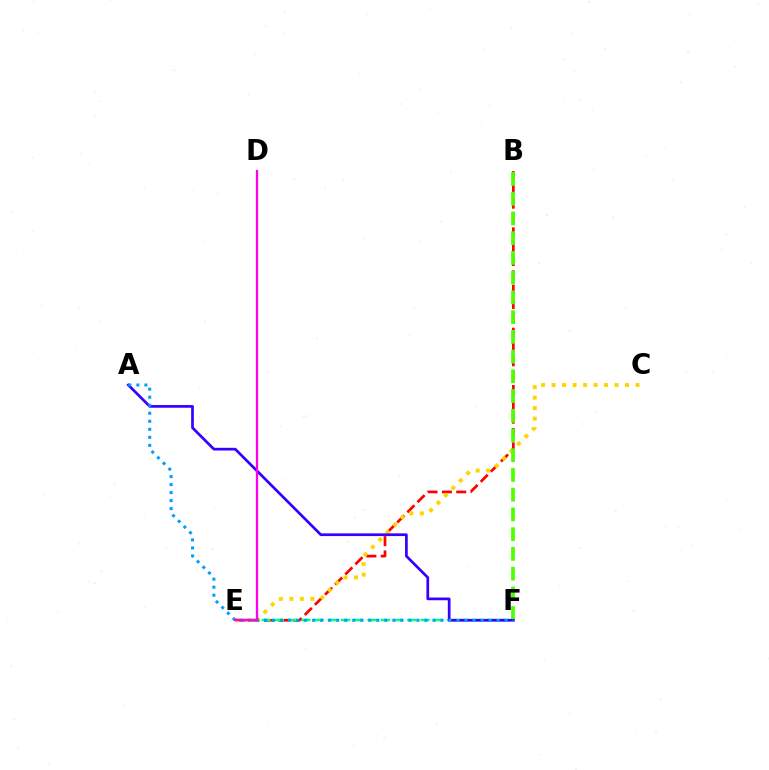{('B', 'E'): [{'color': '#ff0000', 'line_style': 'dashed', 'thickness': 1.95}], ('E', 'F'): [{'color': '#00ff86', 'line_style': 'dashed', 'thickness': 1.8}], ('C', 'E'): [{'color': '#ffd500', 'line_style': 'dotted', 'thickness': 2.85}], ('B', 'F'): [{'color': '#4fff00', 'line_style': 'dashed', 'thickness': 2.68}], ('A', 'F'): [{'color': '#3700ff', 'line_style': 'solid', 'thickness': 1.96}, {'color': '#009eff', 'line_style': 'dotted', 'thickness': 2.18}], ('D', 'E'): [{'color': '#ff00ed', 'line_style': 'solid', 'thickness': 1.64}]}